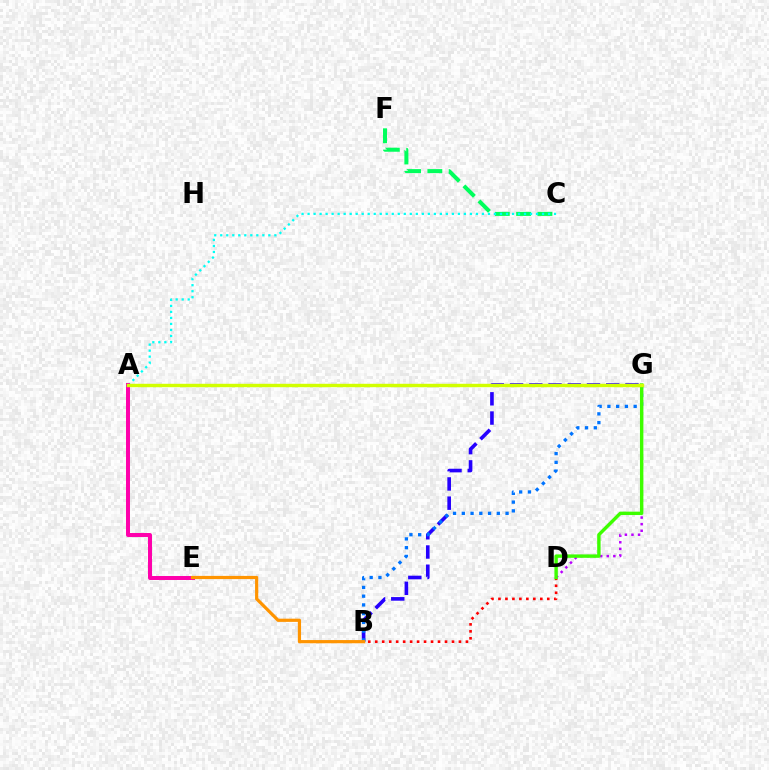{('B', 'G'): [{'color': '#2500ff', 'line_style': 'dashed', 'thickness': 2.61}, {'color': '#0074ff', 'line_style': 'dotted', 'thickness': 2.38}], ('C', 'F'): [{'color': '#00ff5c', 'line_style': 'dashed', 'thickness': 2.89}], ('A', 'C'): [{'color': '#00fff6', 'line_style': 'dotted', 'thickness': 1.63}], ('A', 'E'): [{'color': '#ff00ac', 'line_style': 'solid', 'thickness': 2.86}], ('B', 'E'): [{'color': '#ff9400', 'line_style': 'solid', 'thickness': 2.31}], ('B', 'D'): [{'color': '#ff0000', 'line_style': 'dotted', 'thickness': 1.9}], ('D', 'G'): [{'color': '#b900ff', 'line_style': 'dotted', 'thickness': 1.79}, {'color': '#3dff00', 'line_style': 'solid', 'thickness': 2.45}], ('A', 'G'): [{'color': '#d1ff00', 'line_style': 'solid', 'thickness': 2.46}]}